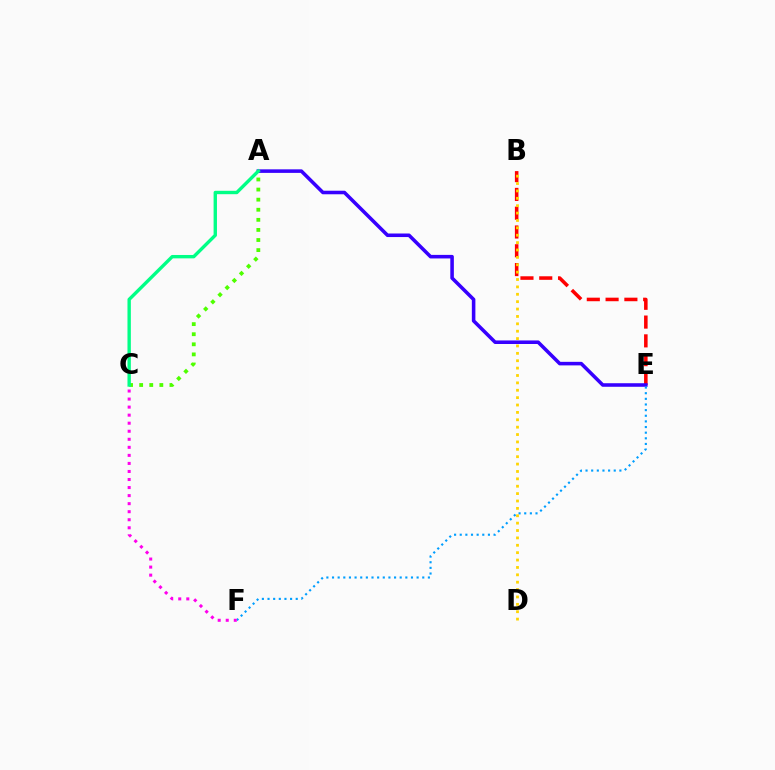{('B', 'E'): [{'color': '#ff0000', 'line_style': 'dashed', 'thickness': 2.55}], ('A', 'E'): [{'color': '#3700ff', 'line_style': 'solid', 'thickness': 2.56}], ('E', 'F'): [{'color': '#009eff', 'line_style': 'dotted', 'thickness': 1.53}], ('A', 'C'): [{'color': '#4fff00', 'line_style': 'dotted', 'thickness': 2.74}, {'color': '#00ff86', 'line_style': 'solid', 'thickness': 2.43}], ('C', 'F'): [{'color': '#ff00ed', 'line_style': 'dotted', 'thickness': 2.19}], ('B', 'D'): [{'color': '#ffd500', 'line_style': 'dotted', 'thickness': 2.01}]}